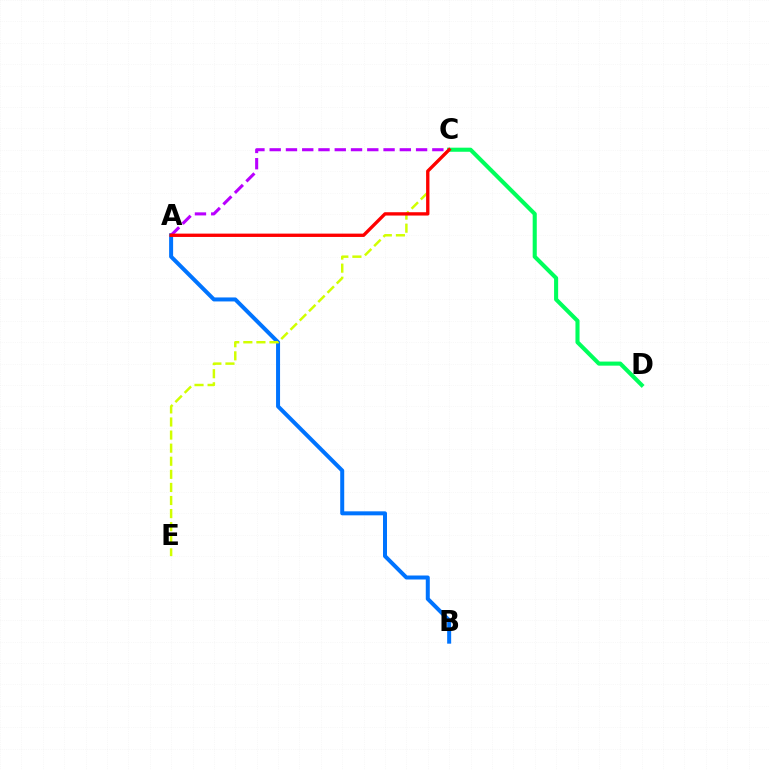{('A', 'B'): [{'color': '#0074ff', 'line_style': 'solid', 'thickness': 2.88}], ('C', 'E'): [{'color': '#d1ff00', 'line_style': 'dashed', 'thickness': 1.78}], ('A', 'C'): [{'color': '#b900ff', 'line_style': 'dashed', 'thickness': 2.21}, {'color': '#ff0000', 'line_style': 'solid', 'thickness': 2.4}], ('C', 'D'): [{'color': '#00ff5c', 'line_style': 'solid', 'thickness': 2.94}]}